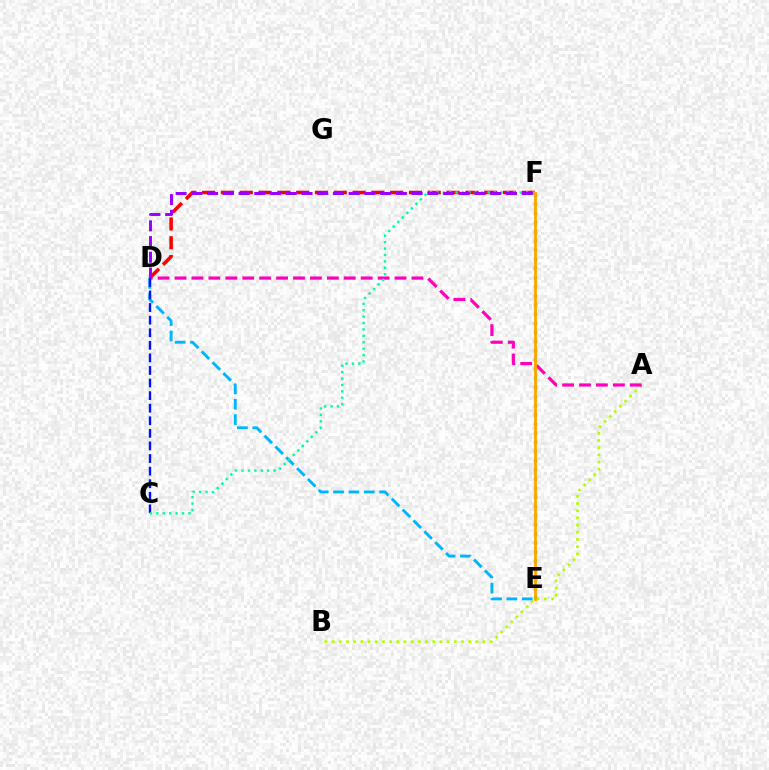{('A', 'B'): [{'color': '#b3ff00', 'line_style': 'dotted', 'thickness': 1.95}], ('D', 'F'): [{'color': '#ff0000', 'line_style': 'dashed', 'thickness': 2.55}, {'color': '#9b00ff', 'line_style': 'dashed', 'thickness': 2.14}], ('A', 'D'): [{'color': '#ff00bd', 'line_style': 'dashed', 'thickness': 2.3}], ('E', 'F'): [{'color': '#08ff00', 'line_style': 'dotted', 'thickness': 2.49}, {'color': '#ffa500', 'line_style': 'solid', 'thickness': 2.03}], ('D', 'E'): [{'color': '#00b5ff', 'line_style': 'dashed', 'thickness': 2.08}], ('C', 'D'): [{'color': '#0010ff', 'line_style': 'dashed', 'thickness': 1.71}], ('C', 'F'): [{'color': '#00ff9d', 'line_style': 'dotted', 'thickness': 1.74}]}